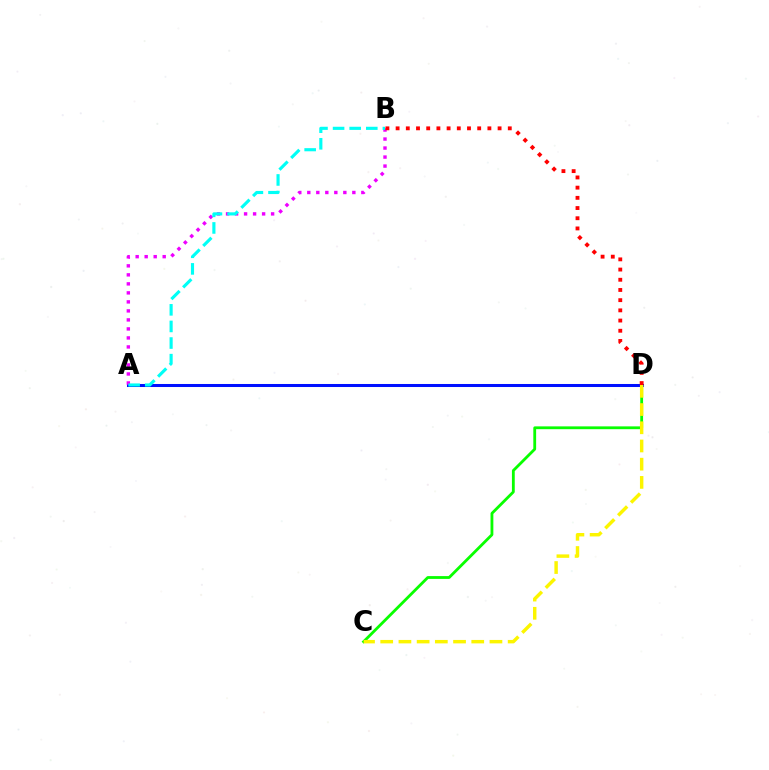{('A', 'D'): [{'color': '#0010ff', 'line_style': 'solid', 'thickness': 2.18}], ('A', 'B'): [{'color': '#ee00ff', 'line_style': 'dotted', 'thickness': 2.45}, {'color': '#00fff6', 'line_style': 'dashed', 'thickness': 2.26}], ('C', 'D'): [{'color': '#08ff00', 'line_style': 'solid', 'thickness': 2.03}, {'color': '#fcf500', 'line_style': 'dashed', 'thickness': 2.47}], ('B', 'D'): [{'color': '#ff0000', 'line_style': 'dotted', 'thickness': 2.77}]}